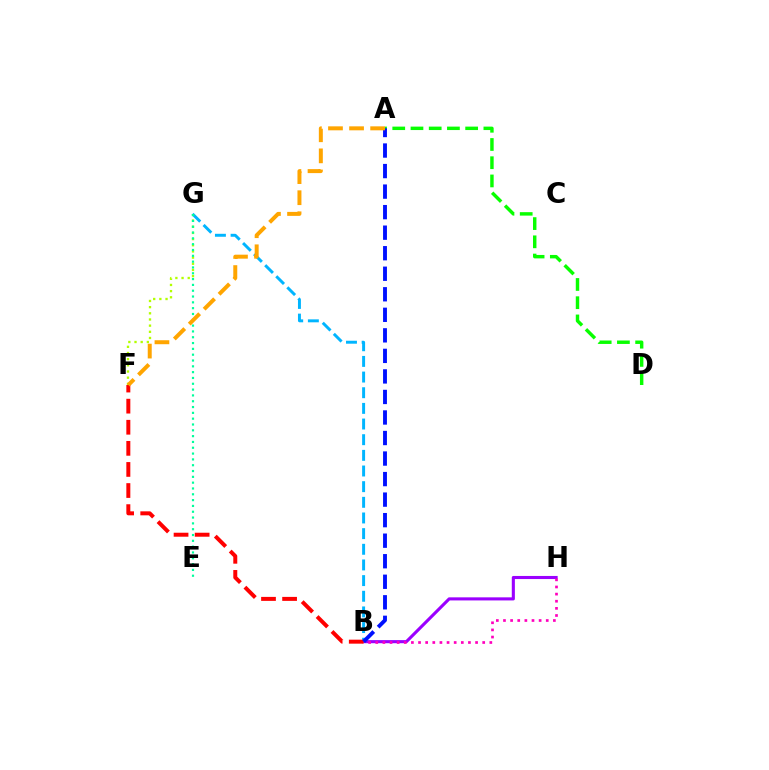{('A', 'D'): [{'color': '#08ff00', 'line_style': 'dashed', 'thickness': 2.48}], ('B', 'G'): [{'color': '#00b5ff', 'line_style': 'dashed', 'thickness': 2.13}], ('B', 'H'): [{'color': '#9b00ff', 'line_style': 'solid', 'thickness': 2.23}, {'color': '#ff00bd', 'line_style': 'dotted', 'thickness': 1.94}], ('F', 'G'): [{'color': '#b3ff00', 'line_style': 'dotted', 'thickness': 1.68}], ('B', 'F'): [{'color': '#ff0000', 'line_style': 'dashed', 'thickness': 2.87}], ('E', 'G'): [{'color': '#00ff9d', 'line_style': 'dotted', 'thickness': 1.58}], ('A', 'B'): [{'color': '#0010ff', 'line_style': 'dashed', 'thickness': 2.79}], ('A', 'F'): [{'color': '#ffa500', 'line_style': 'dashed', 'thickness': 2.86}]}